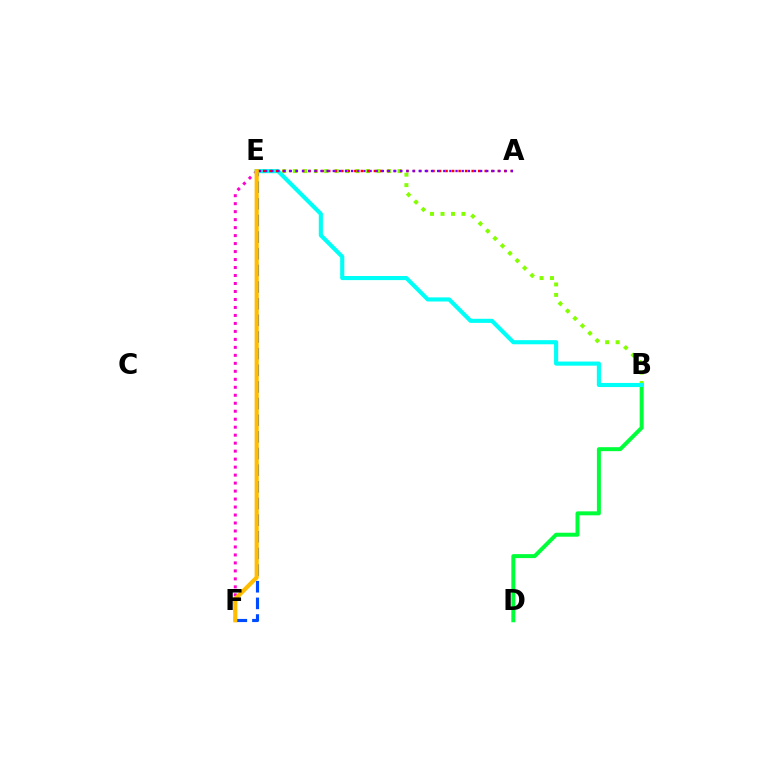{('E', 'F'): [{'color': '#004bff', 'line_style': 'dashed', 'thickness': 2.26}, {'color': '#ff00cf', 'line_style': 'dotted', 'thickness': 2.17}, {'color': '#ffbd00', 'line_style': 'solid', 'thickness': 2.97}], ('B', 'E'): [{'color': '#84ff00', 'line_style': 'dotted', 'thickness': 2.84}, {'color': '#00fff6', 'line_style': 'solid', 'thickness': 2.96}], ('B', 'D'): [{'color': '#00ff39', 'line_style': 'solid', 'thickness': 2.86}], ('A', 'E'): [{'color': '#ff0000', 'line_style': 'dotted', 'thickness': 1.77}, {'color': '#7200ff', 'line_style': 'dotted', 'thickness': 1.67}]}